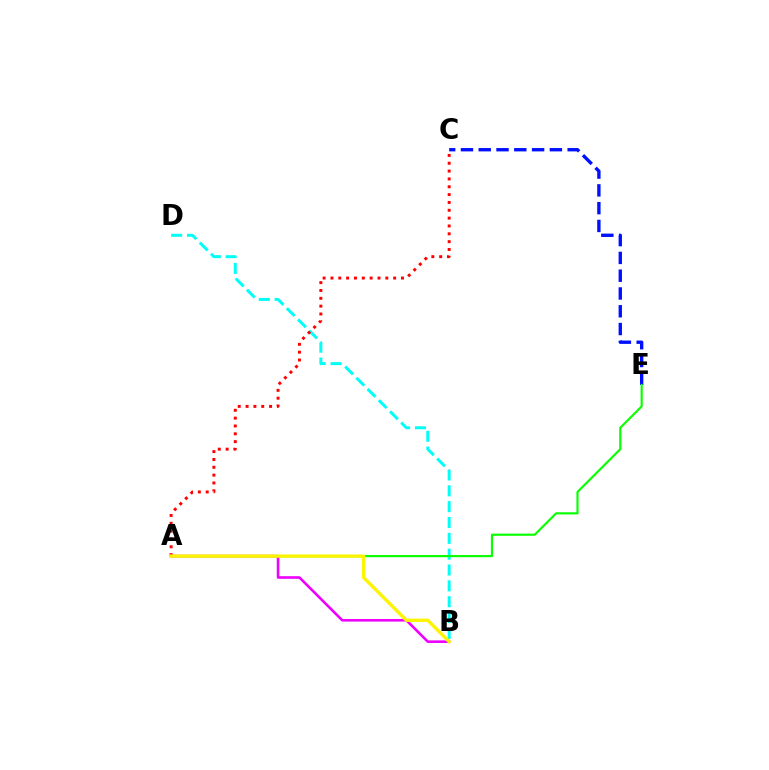{('B', 'D'): [{'color': '#00fff6', 'line_style': 'dashed', 'thickness': 2.15}], ('C', 'E'): [{'color': '#0010ff', 'line_style': 'dashed', 'thickness': 2.42}], ('A', 'E'): [{'color': '#08ff00', 'line_style': 'solid', 'thickness': 1.55}], ('A', 'C'): [{'color': '#ff0000', 'line_style': 'dotted', 'thickness': 2.13}], ('A', 'B'): [{'color': '#ee00ff', 'line_style': 'solid', 'thickness': 1.88}, {'color': '#fcf500', 'line_style': 'solid', 'thickness': 2.41}]}